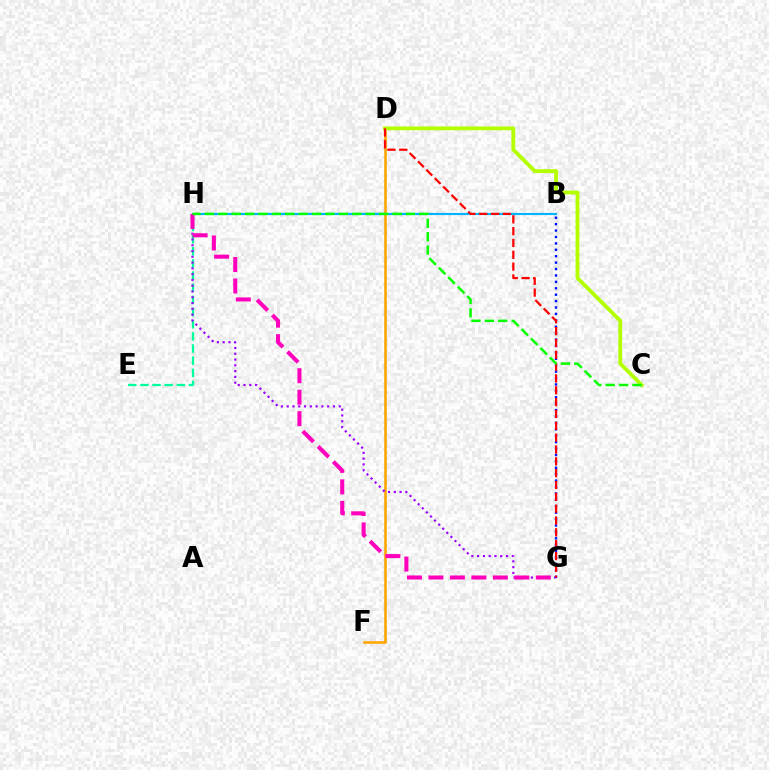{('B', 'H'): [{'color': '#00b5ff', 'line_style': 'solid', 'thickness': 1.55}], ('E', 'H'): [{'color': '#00ff9d', 'line_style': 'dashed', 'thickness': 1.65}], ('D', 'F'): [{'color': '#ffa500', 'line_style': 'solid', 'thickness': 1.86}], ('G', 'H'): [{'color': '#9b00ff', 'line_style': 'dotted', 'thickness': 1.57}, {'color': '#ff00bd', 'line_style': 'dashed', 'thickness': 2.92}], ('B', 'G'): [{'color': '#0010ff', 'line_style': 'dotted', 'thickness': 1.74}], ('C', 'D'): [{'color': '#b3ff00', 'line_style': 'solid', 'thickness': 2.74}], ('D', 'G'): [{'color': '#ff0000', 'line_style': 'dashed', 'thickness': 1.61}], ('C', 'H'): [{'color': '#08ff00', 'line_style': 'dashed', 'thickness': 1.82}]}